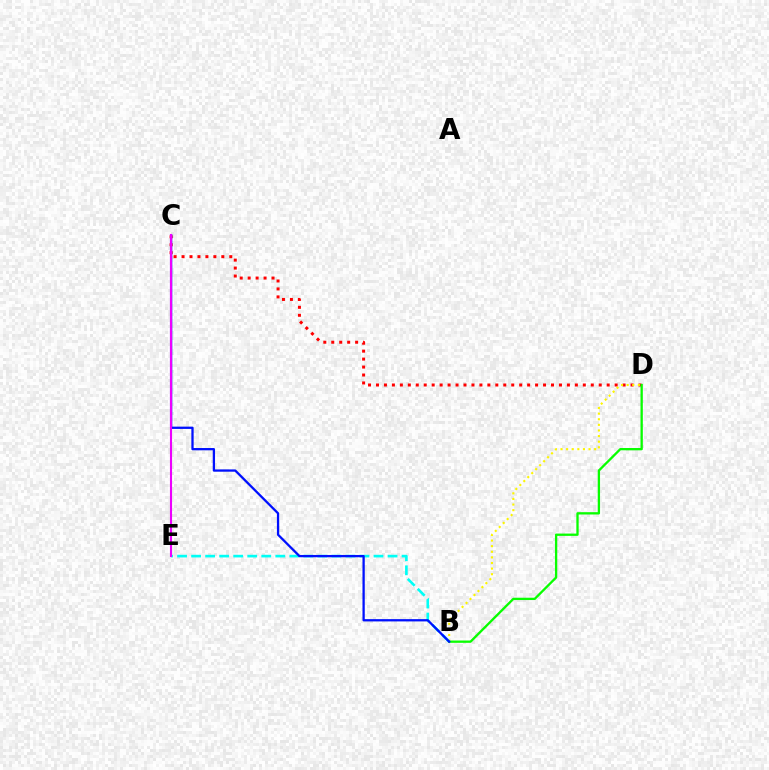{('C', 'D'): [{'color': '#ff0000', 'line_style': 'dotted', 'thickness': 2.16}], ('B', 'D'): [{'color': '#fcf500', 'line_style': 'dotted', 'thickness': 1.52}, {'color': '#08ff00', 'line_style': 'solid', 'thickness': 1.66}], ('B', 'E'): [{'color': '#00fff6', 'line_style': 'dashed', 'thickness': 1.91}], ('B', 'C'): [{'color': '#0010ff', 'line_style': 'solid', 'thickness': 1.64}], ('C', 'E'): [{'color': '#ee00ff', 'line_style': 'solid', 'thickness': 1.52}]}